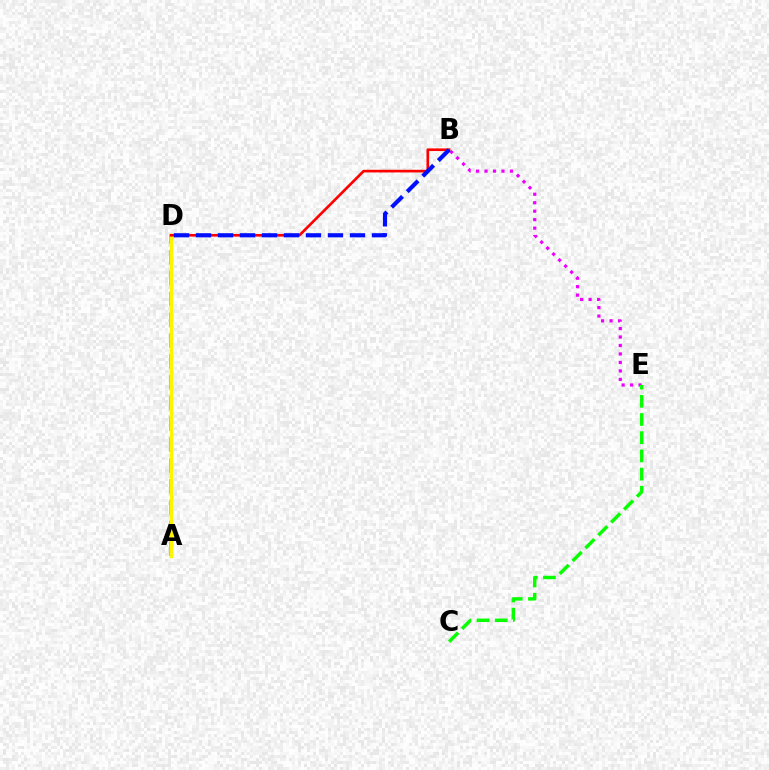{('B', 'E'): [{'color': '#ee00ff', 'line_style': 'dotted', 'thickness': 2.3}], ('C', 'E'): [{'color': '#08ff00', 'line_style': 'dashed', 'thickness': 2.47}], ('A', 'D'): [{'color': '#00fff6', 'line_style': 'dashed', 'thickness': 2.83}, {'color': '#fcf500', 'line_style': 'solid', 'thickness': 2.47}], ('B', 'D'): [{'color': '#ff0000', 'line_style': 'solid', 'thickness': 1.91}, {'color': '#0010ff', 'line_style': 'dashed', 'thickness': 2.99}]}